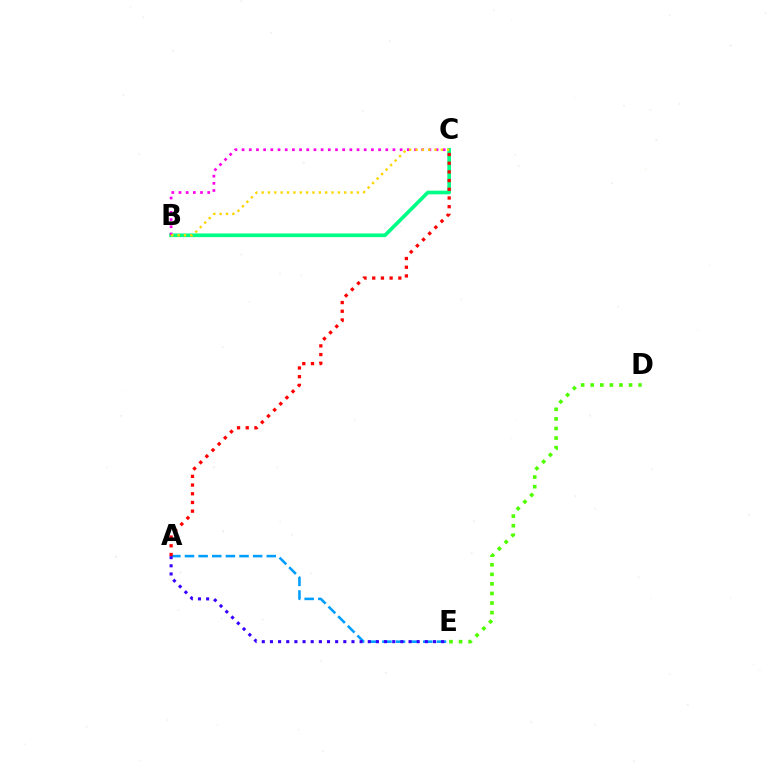{('A', 'E'): [{'color': '#009eff', 'line_style': 'dashed', 'thickness': 1.85}, {'color': '#3700ff', 'line_style': 'dotted', 'thickness': 2.22}], ('B', 'C'): [{'color': '#00ff86', 'line_style': 'solid', 'thickness': 2.63}, {'color': '#ff00ed', 'line_style': 'dotted', 'thickness': 1.95}, {'color': '#ffd500', 'line_style': 'dotted', 'thickness': 1.73}], ('D', 'E'): [{'color': '#4fff00', 'line_style': 'dotted', 'thickness': 2.6}], ('A', 'C'): [{'color': '#ff0000', 'line_style': 'dotted', 'thickness': 2.36}]}